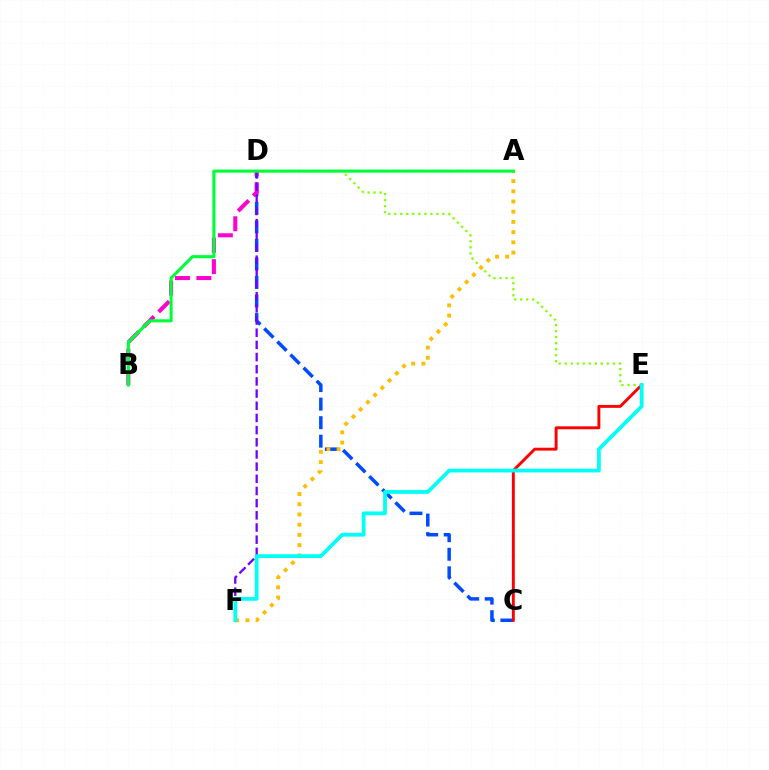{('C', 'D'): [{'color': '#004bff', 'line_style': 'dashed', 'thickness': 2.52}], ('B', 'D'): [{'color': '#ff00cf', 'line_style': 'dashed', 'thickness': 2.91}], ('C', 'E'): [{'color': '#ff0000', 'line_style': 'solid', 'thickness': 2.1}], ('D', 'F'): [{'color': '#7200ff', 'line_style': 'dashed', 'thickness': 1.65}], ('D', 'E'): [{'color': '#84ff00', 'line_style': 'dotted', 'thickness': 1.63}], ('A', 'F'): [{'color': '#ffbd00', 'line_style': 'dotted', 'thickness': 2.77}], ('A', 'B'): [{'color': '#00ff39', 'line_style': 'solid', 'thickness': 2.22}], ('E', 'F'): [{'color': '#00fff6', 'line_style': 'solid', 'thickness': 2.71}]}